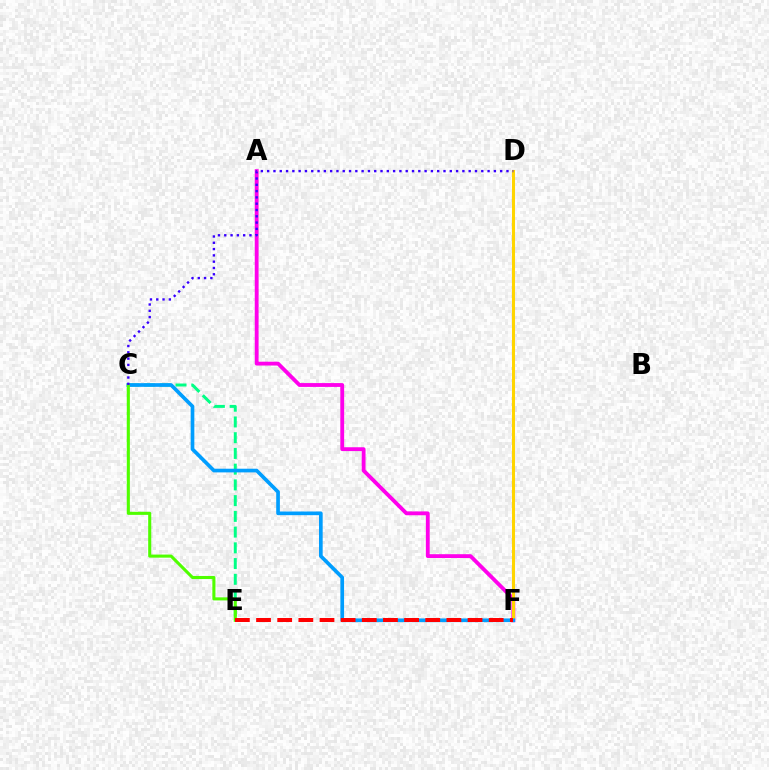{('A', 'F'): [{'color': '#ff00ed', 'line_style': 'solid', 'thickness': 2.76}], ('C', 'E'): [{'color': '#00ff86', 'line_style': 'dashed', 'thickness': 2.14}, {'color': '#4fff00', 'line_style': 'solid', 'thickness': 2.21}], ('D', 'F'): [{'color': '#ffd500', 'line_style': 'solid', 'thickness': 2.2}], ('C', 'F'): [{'color': '#009eff', 'line_style': 'solid', 'thickness': 2.65}], ('E', 'F'): [{'color': '#ff0000', 'line_style': 'dashed', 'thickness': 2.87}], ('C', 'D'): [{'color': '#3700ff', 'line_style': 'dotted', 'thickness': 1.71}]}